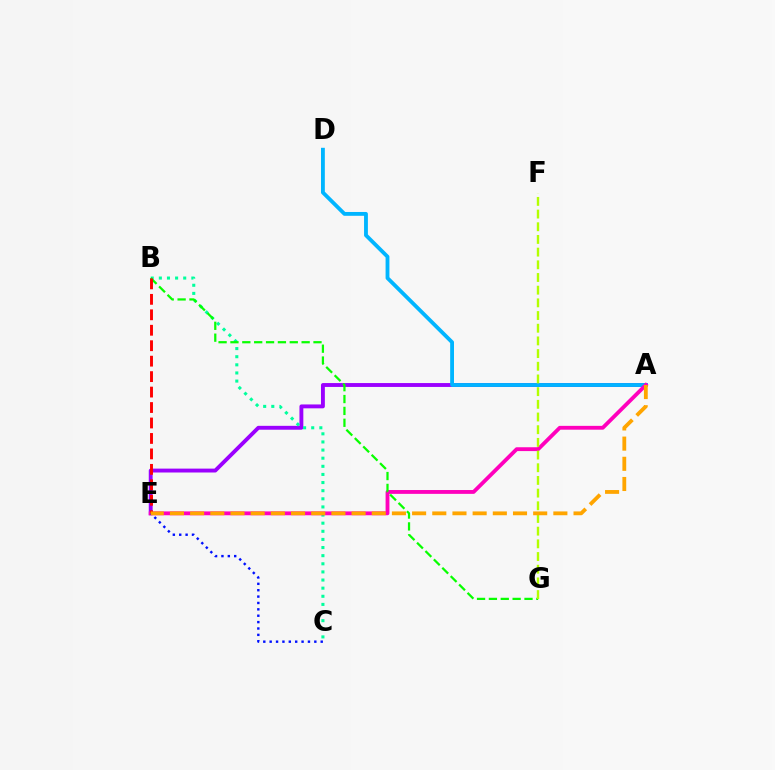{('A', 'E'): [{'color': '#9b00ff', 'line_style': 'solid', 'thickness': 2.8}, {'color': '#ff00bd', 'line_style': 'solid', 'thickness': 2.76}, {'color': '#ffa500', 'line_style': 'dashed', 'thickness': 2.74}], ('B', 'C'): [{'color': '#00ff9d', 'line_style': 'dotted', 'thickness': 2.21}], ('A', 'D'): [{'color': '#00b5ff', 'line_style': 'solid', 'thickness': 2.76}], ('B', 'G'): [{'color': '#08ff00', 'line_style': 'dashed', 'thickness': 1.61}], ('C', 'E'): [{'color': '#0010ff', 'line_style': 'dotted', 'thickness': 1.73}], ('F', 'G'): [{'color': '#b3ff00', 'line_style': 'dashed', 'thickness': 1.72}], ('B', 'E'): [{'color': '#ff0000', 'line_style': 'dashed', 'thickness': 2.1}]}